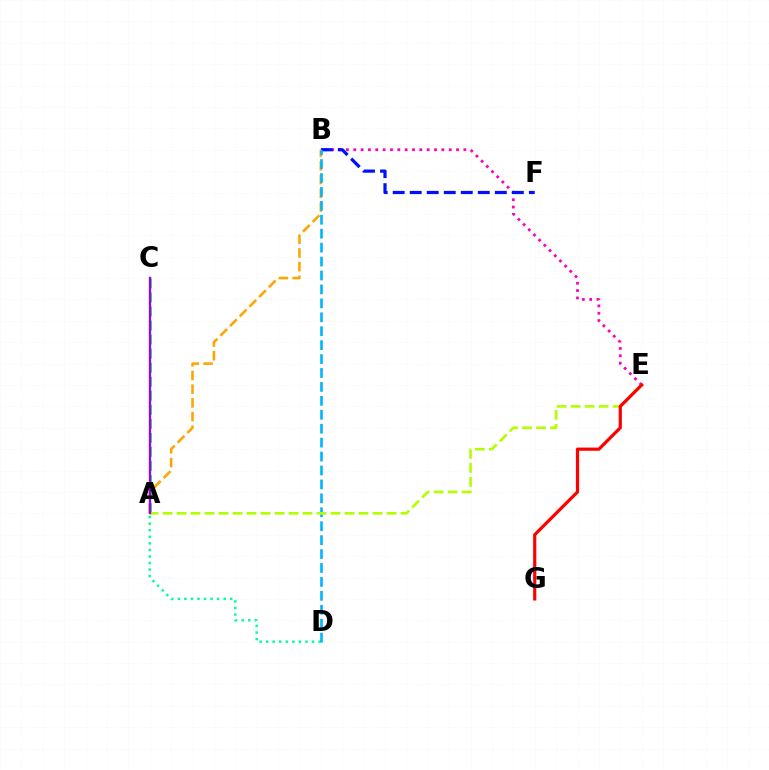{('B', 'E'): [{'color': '#ff00bd', 'line_style': 'dotted', 'thickness': 1.99}], ('A', 'D'): [{'color': '#00ff9d', 'line_style': 'dotted', 'thickness': 1.78}], ('A', 'C'): [{'color': '#08ff00', 'line_style': 'dashed', 'thickness': 1.91}, {'color': '#9b00ff', 'line_style': 'solid', 'thickness': 1.69}], ('B', 'F'): [{'color': '#0010ff', 'line_style': 'dashed', 'thickness': 2.31}], ('A', 'B'): [{'color': '#ffa500', 'line_style': 'dashed', 'thickness': 1.86}], ('B', 'D'): [{'color': '#00b5ff', 'line_style': 'dashed', 'thickness': 1.89}], ('A', 'E'): [{'color': '#b3ff00', 'line_style': 'dashed', 'thickness': 1.9}], ('E', 'G'): [{'color': '#ff0000', 'line_style': 'solid', 'thickness': 2.3}]}